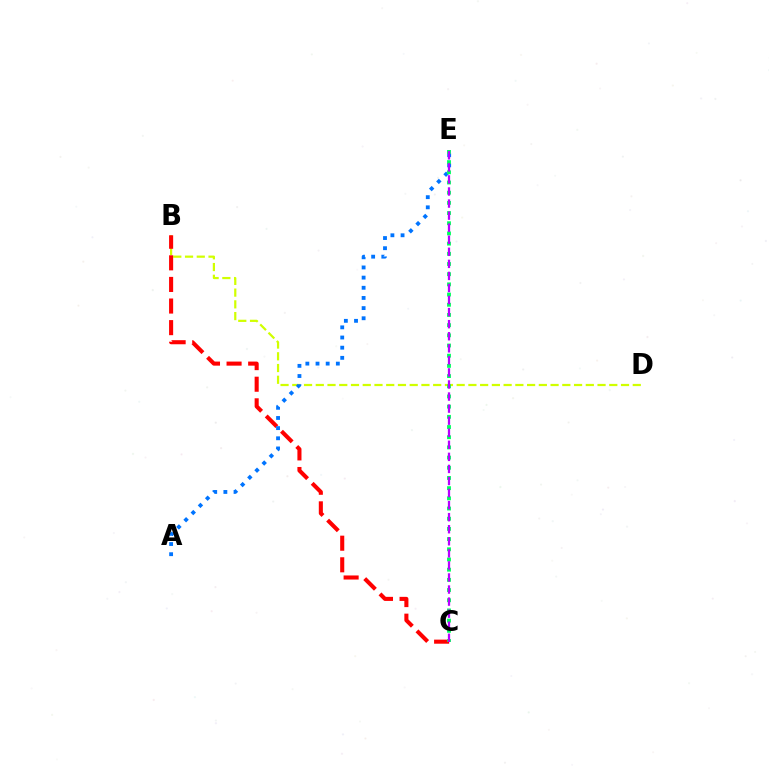{('B', 'D'): [{'color': '#d1ff00', 'line_style': 'dashed', 'thickness': 1.59}], ('B', 'C'): [{'color': '#ff0000', 'line_style': 'dashed', 'thickness': 2.93}], ('A', 'E'): [{'color': '#0074ff', 'line_style': 'dotted', 'thickness': 2.76}], ('C', 'E'): [{'color': '#00ff5c', 'line_style': 'dotted', 'thickness': 2.77}, {'color': '#b900ff', 'line_style': 'dashed', 'thickness': 1.64}]}